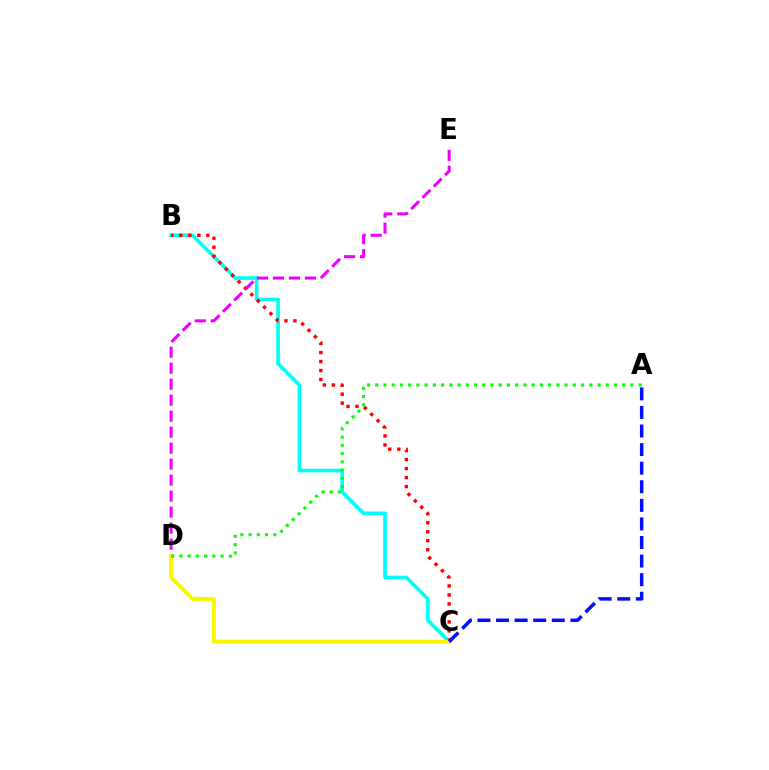{('B', 'C'): [{'color': '#00fff6', 'line_style': 'solid', 'thickness': 2.64}, {'color': '#ff0000', 'line_style': 'dotted', 'thickness': 2.45}], ('D', 'E'): [{'color': '#ee00ff', 'line_style': 'dashed', 'thickness': 2.17}], ('C', 'D'): [{'color': '#fcf500', 'line_style': 'solid', 'thickness': 2.84}], ('A', 'C'): [{'color': '#0010ff', 'line_style': 'dashed', 'thickness': 2.52}], ('A', 'D'): [{'color': '#08ff00', 'line_style': 'dotted', 'thickness': 2.24}]}